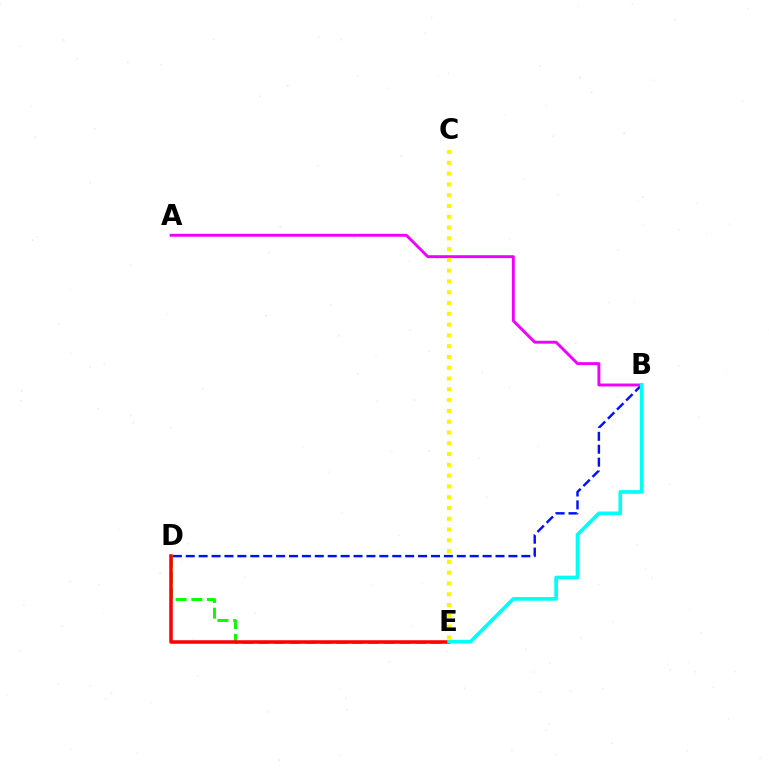{('D', 'E'): [{'color': '#08ff00', 'line_style': 'dashed', 'thickness': 2.13}, {'color': '#ff0000', 'line_style': 'solid', 'thickness': 2.54}], ('B', 'D'): [{'color': '#0010ff', 'line_style': 'dashed', 'thickness': 1.75}], ('A', 'B'): [{'color': '#ee00ff', 'line_style': 'solid', 'thickness': 2.1}], ('C', 'E'): [{'color': '#fcf500', 'line_style': 'dotted', 'thickness': 2.93}], ('B', 'E'): [{'color': '#00fff6', 'line_style': 'solid', 'thickness': 2.64}]}